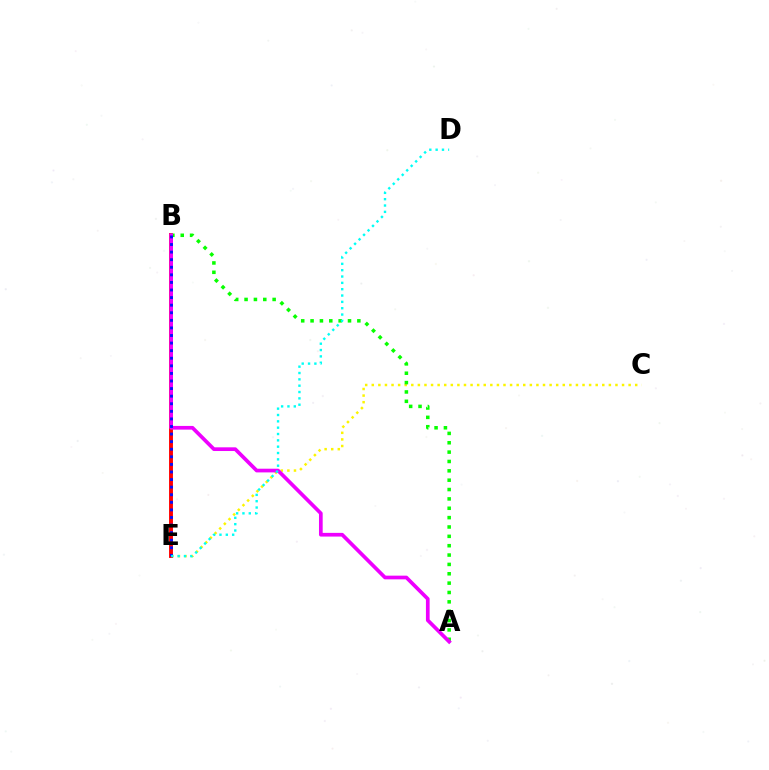{('C', 'E'): [{'color': '#fcf500', 'line_style': 'dotted', 'thickness': 1.79}], ('B', 'E'): [{'color': '#ff0000', 'line_style': 'solid', 'thickness': 2.8}, {'color': '#0010ff', 'line_style': 'dotted', 'thickness': 2.06}], ('A', 'B'): [{'color': '#08ff00', 'line_style': 'dotted', 'thickness': 2.54}, {'color': '#ee00ff', 'line_style': 'solid', 'thickness': 2.66}], ('D', 'E'): [{'color': '#00fff6', 'line_style': 'dotted', 'thickness': 1.72}]}